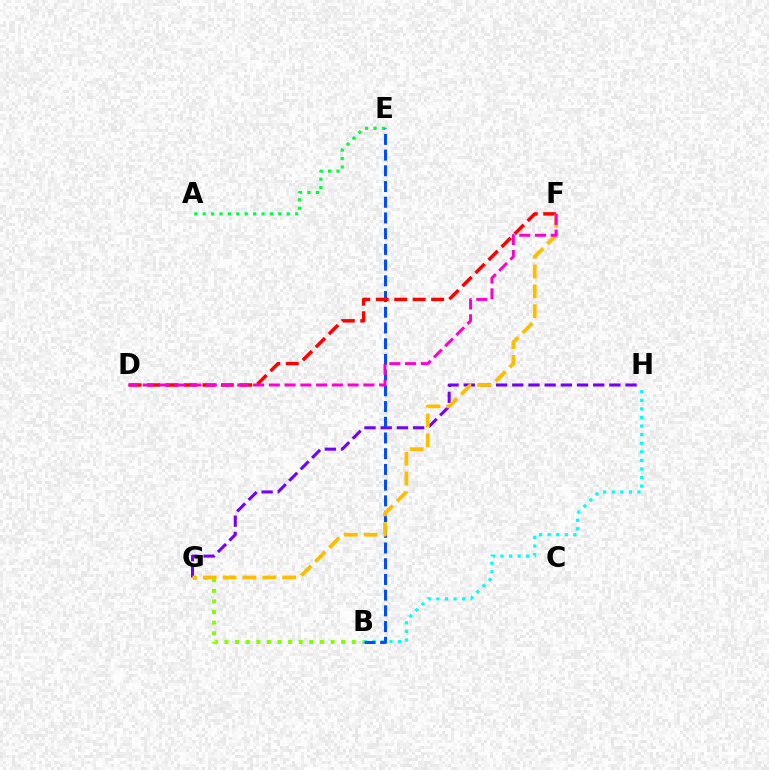{('B', 'H'): [{'color': '#00fff6', 'line_style': 'dotted', 'thickness': 2.33}], ('G', 'H'): [{'color': '#7200ff', 'line_style': 'dashed', 'thickness': 2.2}], ('A', 'E'): [{'color': '#00ff39', 'line_style': 'dotted', 'thickness': 2.28}], ('B', 'E'): [{'color': '#004bff', 'line_style': 'dashed', 'thickness': 2.13}], ('D', 'F'): [{'color': '#ff0000', 'line_style': 'dashed', 'thickness': 2.51}, {'color': '#ff00cf', 'line_style': 'dashed', 'thickness': 2.14}], ('B', 'G'): [{'color': '#84ff00', 'line_style': 'dotted', 'thickness': 2.88}], ('F', 'G'): [{'color': '#ffbd00', 'line_style': 'dashed', 'thickness': 2.7}]}